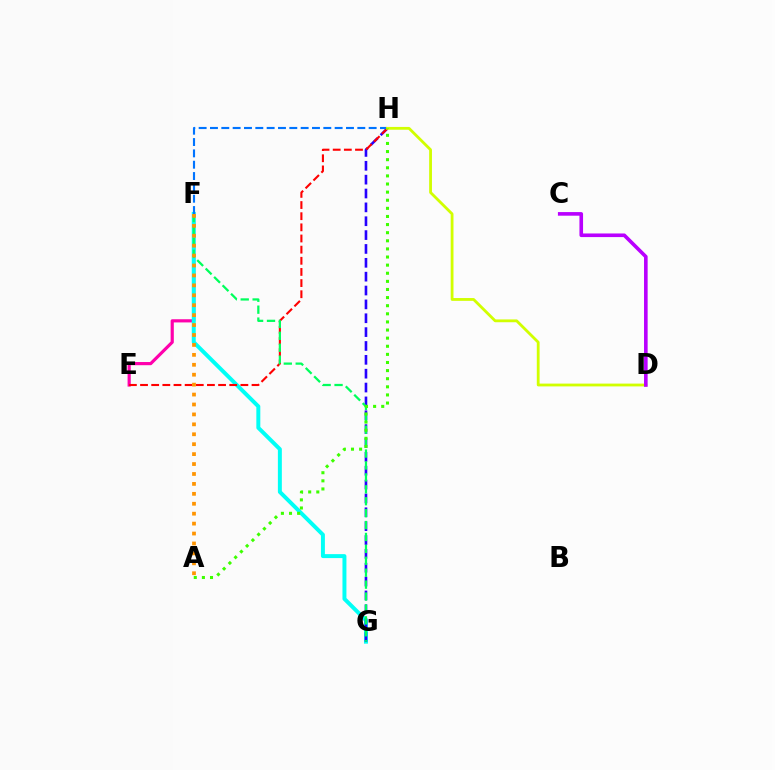{('E', 'F'): [{'color': '#ff00ac', 'line_style': 'solid', 'thickness': 2.29}], ('F', 'G'): [{'color': '#00fff6', 'line_style': 'solid', 'thickness': 2.85}, {'color': '#00ff5c', 'line_style': 'dashed', 'thickness': 1.62}], ('G', 'H'): [{'color': '#2500ff', 'line_style': 'dashed', 'thickness': 1.88}], ('E', 'H'): [{'color': '#ff0000', 'line_style': 'dashed', 'thickness': 1.51}], ('F', 'H'): [{'color': '#0074ff', 'line_style': 'dashed', 'thickness': 1.54}], ('D', 'H'): [{'color': '#d1ff00', 'line_style': 'solid', 'thickness': 2.02}], ('C', 'D'): [{'color': '#b900ff', 'line_style': 'solid', 'thickness': 2.61}], ('A', 'F'): [{'color': '#ff9400', 'line_style': 'dotted', 'thickness': 2.7}], ('A', 'H'): [{'color': '#3dff00', 'line_style': 'dotted', 'thickness': 2.2}]}